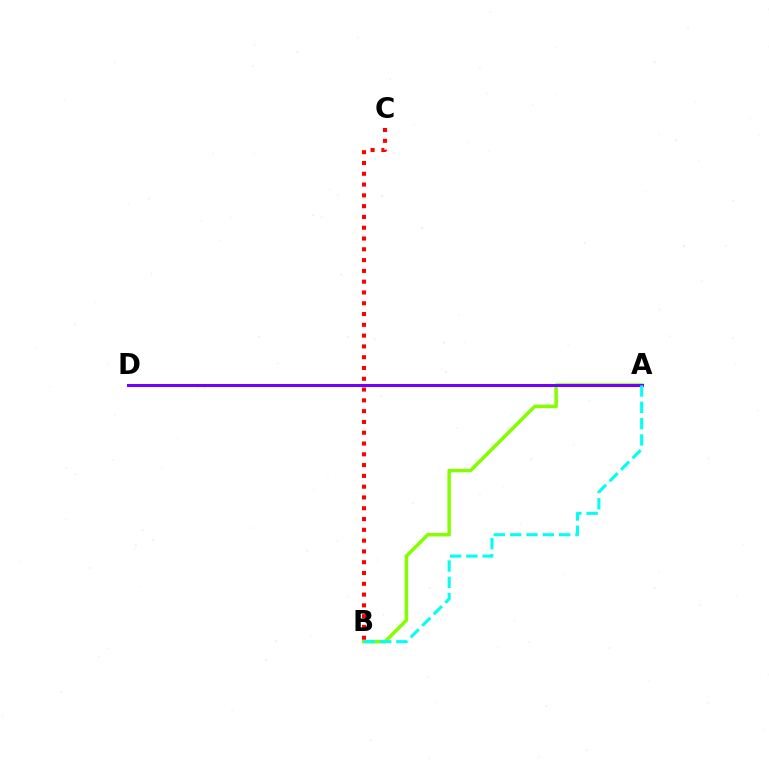{('A', 'B'): [{'color': '#84ff00', 'line_style': 'solid', 'thickness': 2.52}, {'color': '#00fff6', 'line_style': 'dashed', 'thickness': 2.22}], ('A', 'D'): [{'color': '#7200ff', 'line_style': 'solid', 'thickness': 2.18}], ('B', 'C'): [{'color': '#ff0000', 'line_style': 'dotted', 'thickness': 2.93}]}